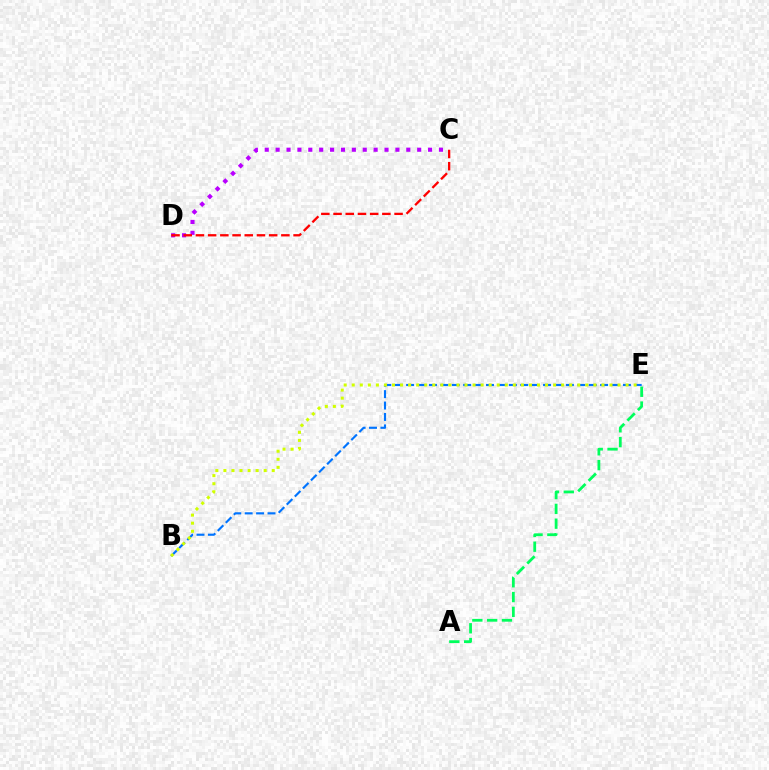{('C', 'D'): [{'color': '#b900ff', 'line_style': 'dotted', 'thickness': 2.96}, {'color': '#ff0000', 'line_style': 'dashed', 'thickness': 1.66}], ('A', 'E'): [{'color': '#00ff5c', 'line_style': 'dashed', 'thickness': 2.01}], ('B', 'E'): [{'color': '#0074ff', 'line_style': 'dashed', 'thickness': 1.55}, {'color': '#d1ff00', 'line_style': 'dotted', 'thickness': 2.19}]}